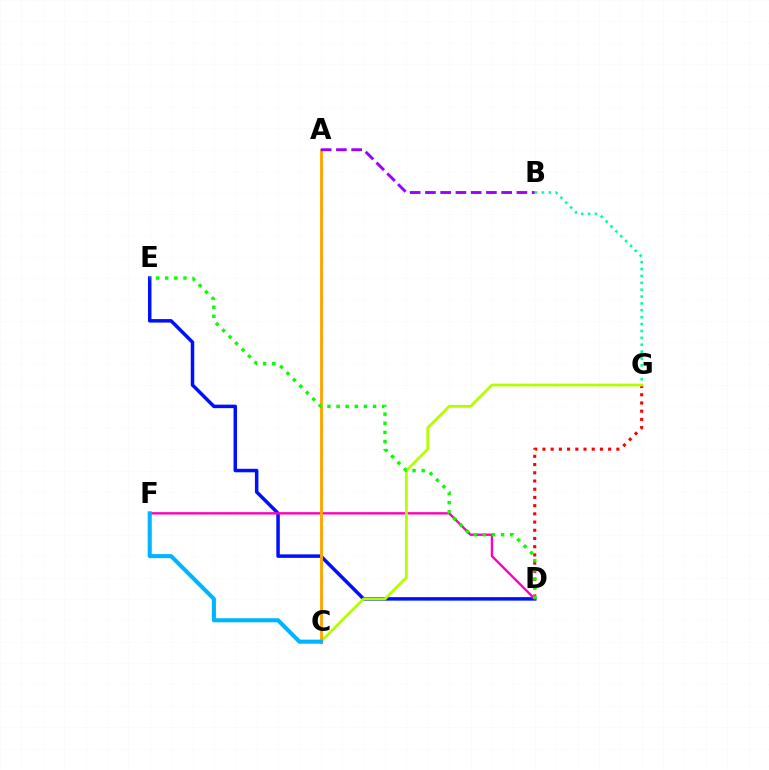{('D', 'E'): [{'color': '#0010ff', 'line_style': 'solid', 'thickness': 2.52}, {'color': '#08ff00', 'line_style': 'dotted', 'thickness': 2.48}], ('B', 'G'): [{'color': '#00ff9d', 'line_style': 'dotted', 'thickness': 1.87}], ('D', 'G'): [{'color': '#ff0000', 'line_style': 'dotted', 'thickness': 2.23}], ('D', 'F'): [{'color': '#ff00bd', 'line_style': 'solid', 'thickness': 1.71}], ('C', 'G'): [{'color': '#b3ff00', 'line_style': 'solid', 'thickness': 2.03}], ('A', 'C'): [{'color': '#ffa500', 'line_style': 'solid', 'thickness': 2.08}], ('A', 'B'): [{'color': '#9b00ff', 'line_style': 'dashed', 'thickness': 2.07}], ('C', 'F'): [{'color': '#00b5ff', 'line_style': 'solid', 'thickness': 2.93}]}